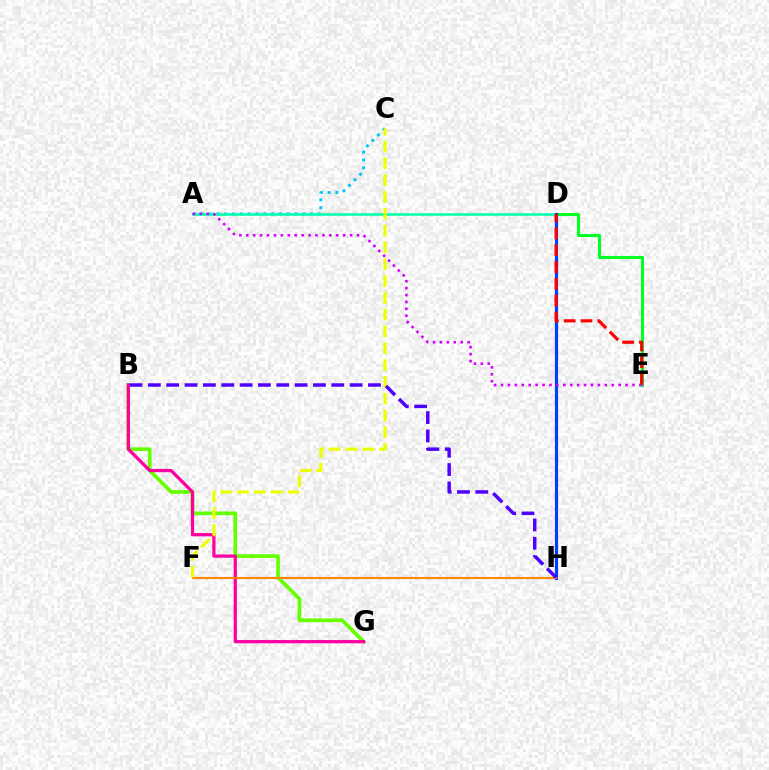{('D', 'E'): [{'color': '#00ff27', 'line_style': 'solid', 'thickness': 2.21}, {'color': '#ff0000', 'line_style': 'dashed', 'thickness': 2.29}], ('A', 'C'): [{'color': '#00c7ff', 'line_style': 'dotted', 'thickness': 2.12}], ('B', 'G'): [{'color': '#66ff00', 'line_style': 'solid', 'thickness': 2.64}, {'color': '#ff00a0', 'line_style': 'solid', 'thickness': 2.34}], ('A', 'D'): [{'color': '#00ffaf', 'line_style': 'solid', 'thickness': 1.86}], ('D', 'H'): [{'color': '#003fff', 'line_style': 'solid', 'thickness': 2.29}], ('F', 'H'): [{'color': '#ff8800', 'line_style': 'solid', 'thickness': 1.52}], ('C', 'F'): [{'color': '#eeff00', 'line_style': 'dashed', 'thickness': 2.28}], ('B', 'H'): [{'color': '#4f00ff', 'line_style': 'dashed', 'thickness': 2.49}], ('A', 'E'): [{'color': '#d600ff', 'line_style': 'dotted', 'thickness': 1.88}]}